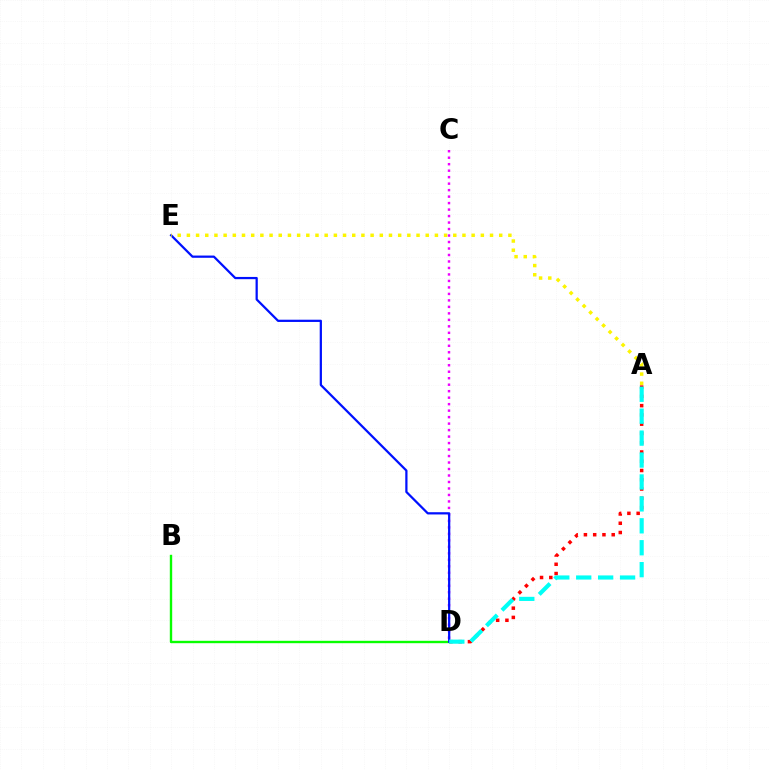{('B', 'D'): [{'color': '#08ff00', 'line_style': 'solid', 'thickness': 1.71}], ('A', 'D'): [{'color': '#ff0000', 'line_style': 'dotted', 'thickness': 2.52}, {'color': '#00fff6', 'line_style': 'dashed', 'thickness': 2.98}], ('C', 'D'): [{'color': '#ee00ff', 'line_style': 'dotted', 'thickness': 1.76}], ('D', 'E'): [{'color': '#0010ff', 'line_style': 'solid', 'thickness': 1.61}], ('A', 'E'): [{'color': '#fcf500', 'line_style': 'dotted', 'thickness': 2.5}]}